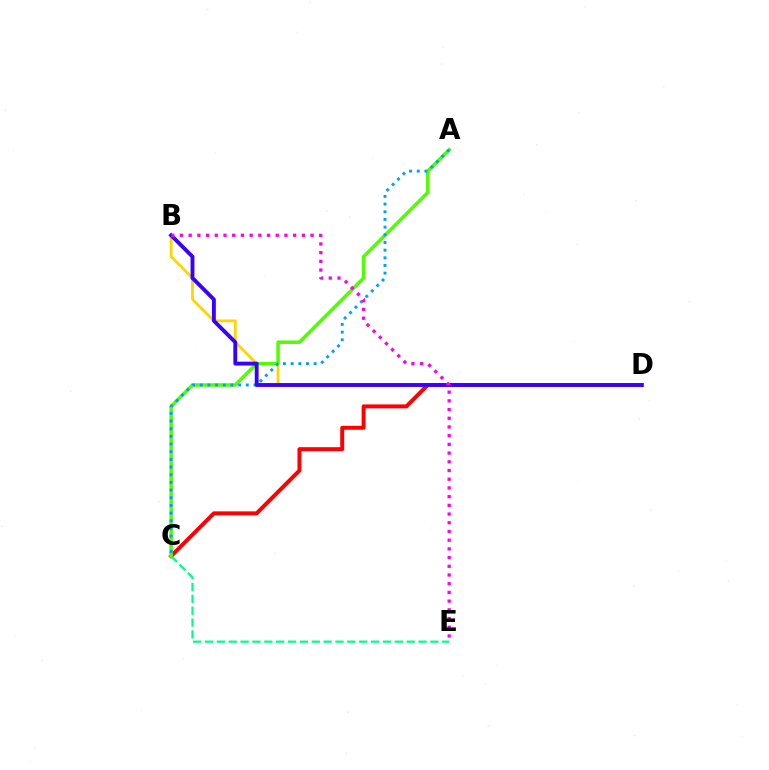{('C', 'E'): [{'color': '#00ff86', 'line_style': 'dashed', 'thickness': 1.61}], ('C', 'D'): [{'color': '#ff0000', 'line_style': 'solid', 'thickness': 2.86}], ('B', 'D'): [{'color': '#ffd500', 'line_style': 'solid', 'thickness': 2.0}, {'color': '#3700ff', 'line_style': 'solid', 'thickness': 2.78}], ('A', 'C'): [{'color': '#4fff00', 'line_style': 'solid', 'thickness': 2.52}, {'color': '#009eff', 'line_style': 'dotted', 'thickness': 2.08}], ('B', 'E'): [{'color': '#ff00ed', 'line_style': 'dotted', 'thickness': 2.37}]}